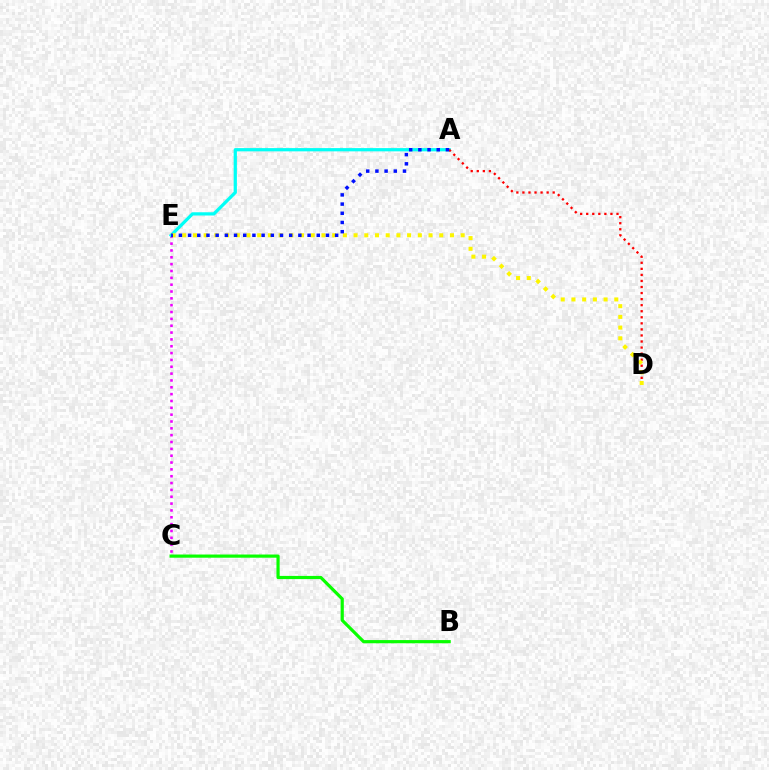{('B', 'C'): [{'color': '#08ff00', 'line_style': 'solid', 'thickness': 2.29}], ('C', 'E'): [{'color': '#ee00ff', 'line_style': 'dotted', 'thickness': 1.86}], ('A', 'E'): [{'color': '#00fff6', 'line_style': 'solid', 'thickness': 2.33}, {'color': '#0010ff', 'line_style': 'dotted', 'thickness': 2.5}], ('A', 'D'): [{'color': '#ff0000', 'line_style': 'dotted', 'thickness': 1.65}], ('D', 'E'): [{'color': '#fcf500', 'line_style': 'dotted', 'thickness': 2.91}]}